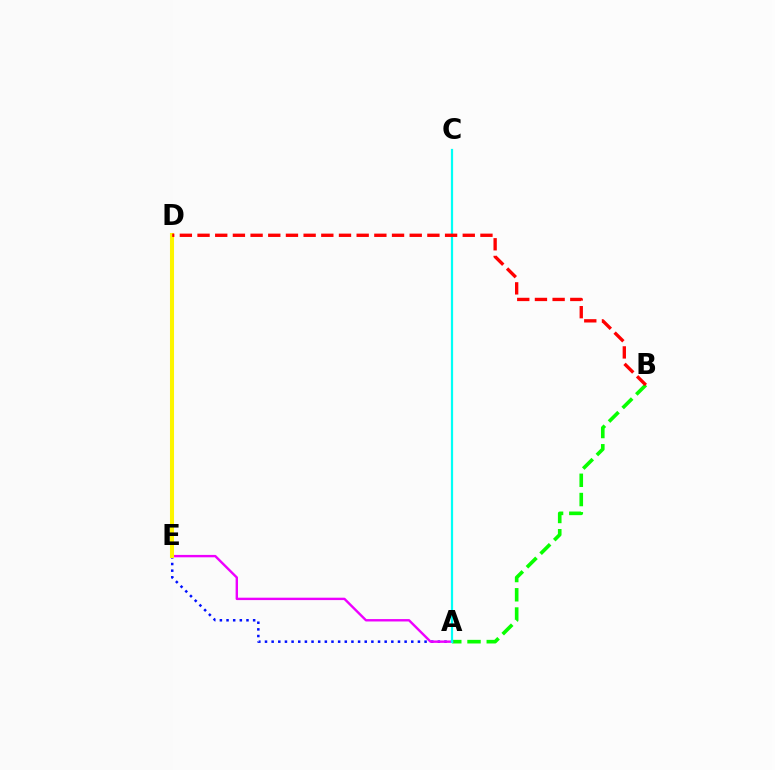{('A', 'B'): [{'color': '#08ff00', 'line_style': 'dashed', 'thickness': 2.61}], ('A', 'E'): [{'color': '#0010ff', 'line_style': 'dotted', 'thickness': 1.81}, {'color': '#ee00ff', 'line_style': 'solid', 'thickness': 1.72}], ('D', 'E'): [{'color': '#fcf500', 'line_style': 'solid', 'thickness': 2.92}], ('A', 'C'): [{'color': '#00fff6', 'line_style': 'solid', 'thickness': 1.6}], ('B', 'D'): [{'color': '#ff0000', 'line_style': 'dashed', 'thickness': 2.4}]}